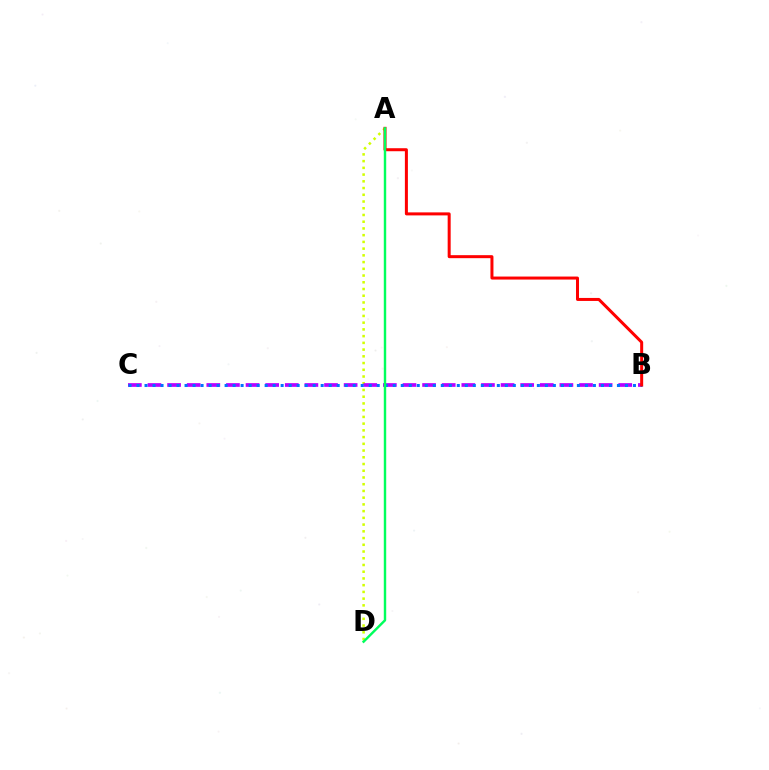{('A', 'D'): [{'color': '#d1ff00', 'line_style': 'dotted', 'thickness': 1.83}, {'color': '#00ff5c', 'line_style': 'solid', 'thickness': 1.74}], ('B', 'C'): [{'color': '#b900ff', 'line_style': 'dashed', 'thickness': 2.66}, {'color': '#0074ff', 'line_style': 'dotted', 'thickness': 2.18}], ('A', 'B'): [{'color': '#ff0000', 'line_style': 'solid', 'thickness': 2.17}]}